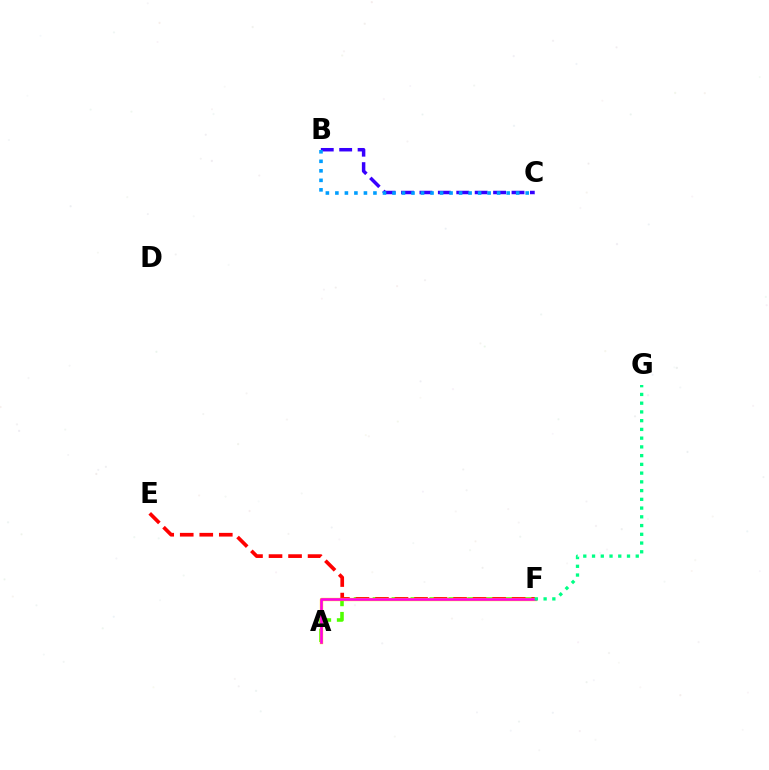{('B', 'C'): [{'color': '#3700ff', 'line_style': 'dashed', 'thickness': 2.5}, {'color': '#009eff', 'line_style': 'dotted', 'thickness': 2.59}], ('A', 'F'): [{'color': '#4fff00', 'line_style': 'dashed', 'thickness': 2.57}, {'color': '#ffd500', 'line_style': 'solid', 'thickness': 2.38}, {'color': '#ff00ed', 'line_style': 'solid', 'thickness': 1.86}], ('E', 'F'): [{'color': '#ff0000', 'line_style': 'dashed', 'thickness': 2.65}], ('F', 'G'): [{'color': '#00ff86', 'line_style': 'dotted', 'thickness': 2.38}]}